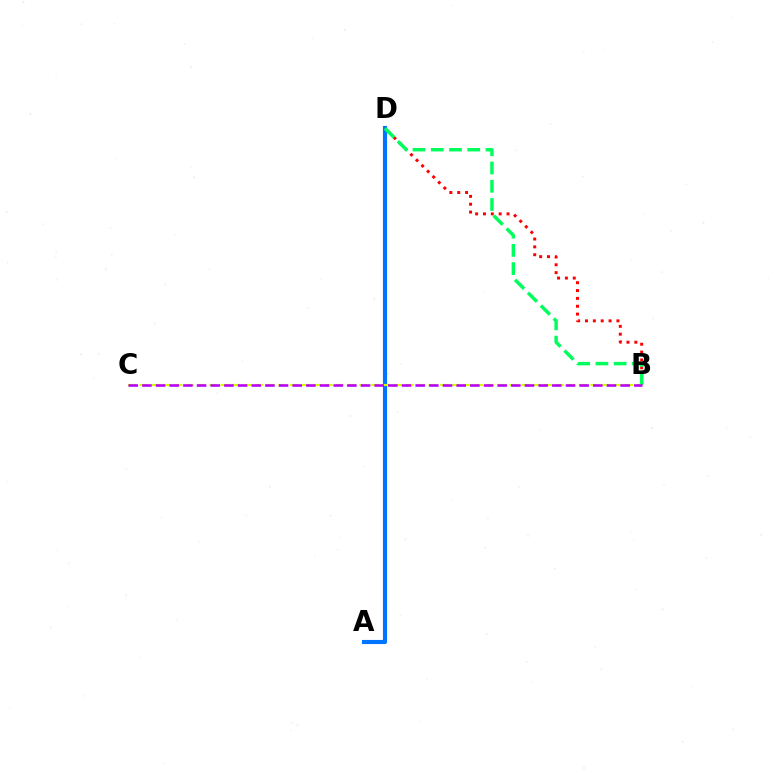{('B', 'D'): [{'color': '#ff0000', 'line_style': 'dotted', 'thickness': 2.13}, {'color': '#00ff5c', 'line_style': 'dashed', 'thickness': 2.48}], ('A', 'D'): [{'color': '#0074ff', 'line_style': 'solid', 'thickness': 2.95}], ('B', 'C'): [{'color': '#d1ff00', 'line_style': 'dashed', 'thickness': 1.57}, {'color': '#b900ff', 'line_style': 'dashed', 'thickness': 1.86}]}